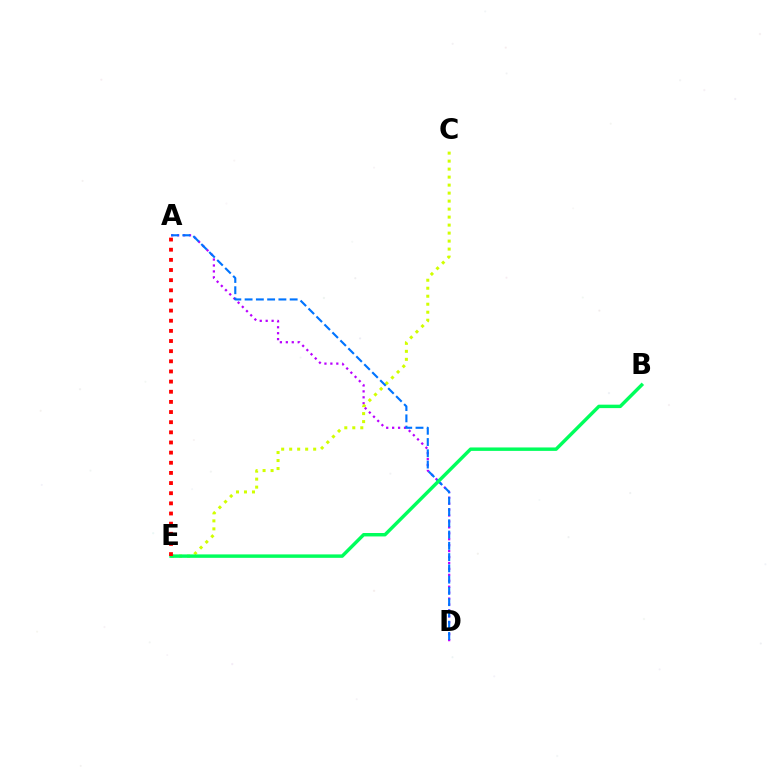{('A', 'D'): [{'color': '#b900ff', 'line_style': 'dotted', 'thickness': 1.61}, {'color': '#0074ff', 'line_style': 'dashed', 'thickness': 1.53}], ('C', 'E'): [{'color': '#d1ff00', 'line_style': 'dotted', 'thickness': 2.17}], ('B', 'E'): [{'color': '#00ff5c', 'line_style': 'solid', 'thickness': 2.47}], ('A', 'E'): [{'color': '#ff0000', 'line_style': 'dotted', 'thickness': 2.76}]}